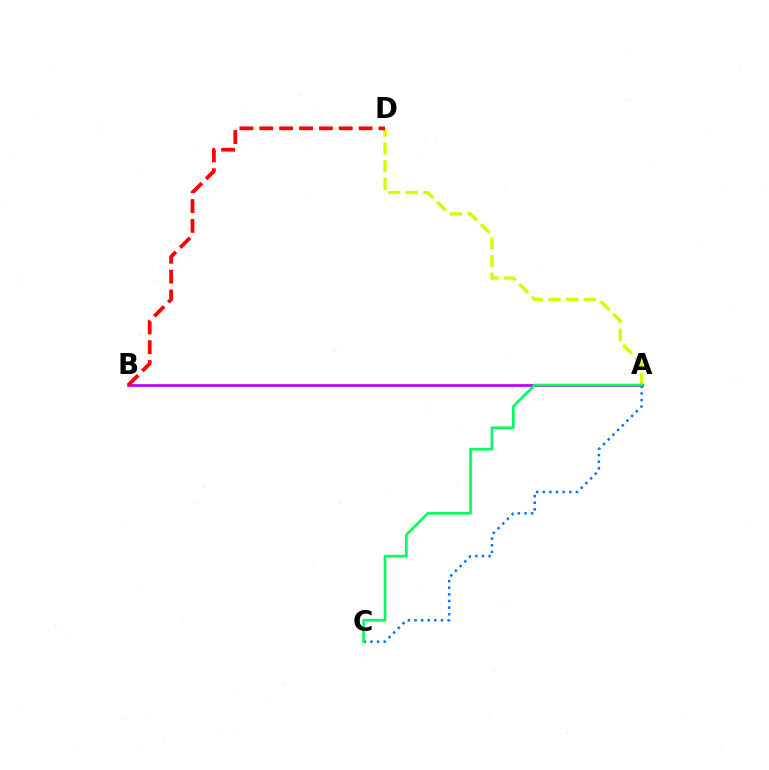{('A', 'B'): [{'color': '#b900ff', 'line_style': 'solid', 'thickness': 1.96}], ('A', 'C'): [{'color': '#0074ff', 'line_style': 'dotted', 'thickness': 1.8}, {'color': '#00ff5c', 'line_style': 'solid', 'thickness': 1.92}], ('A', 'D'): [{'color': '#d1ff00', 'line_style': 'dashed', 'thickness': 2.4}], ('B', 'D'): [{'color': '#ff0000', 'line_style': 'dashed', 'thickness': 2.7}]}